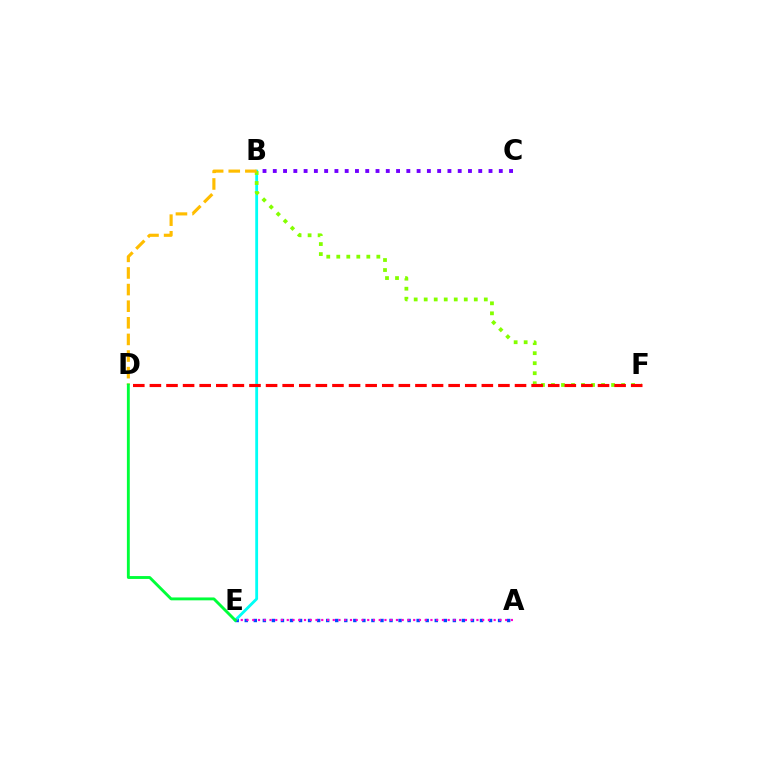{('A', 'E'): [{'color': '#004bff', 'line_style': 'dotted', 'thickness': 2.46}, {'color': '#ff00cf', 'line_style': 'dotted', 'thickness': 1.56}], ('B', 'E'): [{'color': '#00fff6', 'line_style': 'solid', 'thickness': 2.04}], ('B', 'F'): [{'color': '#84ff00', 'line_style': 'dotted', 'thickness': 2.72}], ('D', 'F'): [{'color': '#ff0000', 'line_style': 'dashed', 'thickness': 2.25}], ('B', 'C'): [{'color': '#7200ff', 'line_style': 'dotted', 'thickness': 2.79}], ('B', 'D'): [{'color': '#ffbd00', 'line_style': 'dashed', 'thickness': 2.26}], ('D', 'E'): [{'color': '#00ff39', 'line_style': 'solid', 'thickness': 2.07}]}